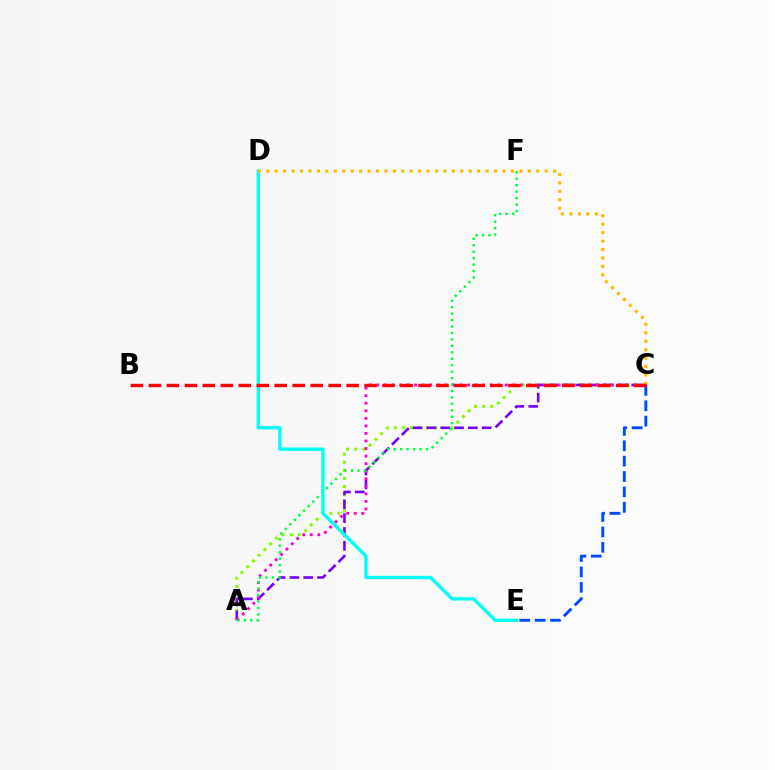{('A', 'C'): [{'color': '#84ff00', 'line_style': 'dotted', 'thickness': 2.2}, {'color': '#7200ff', 'line_style': 'dashed', 'thickness': 1.88}, {'color': '#ff00cf', 'line_style': 'dotted', 'thickness': 2.05}], ('A', 'F'): [{'color': '#00ff39', 'line_style': 'dotted', 'thickness': 1.75}], ('C', 'E'): [{'color': '#004bff', 'line_style': 'dashed', 'thickness': 2.09}], ('D', 'E'): [{'color': '#00fff6', 'line_style': 'solid', 'thickness': 2.4}], ('C', 'D'): [{'color': '#ffbd00', 'line_style': 'dotted', 'thickness': 2.29}], ('B', 'C'): [{'color': '#ff0000', 'line_style': 'dashed', 'thickness': 2.44}]}